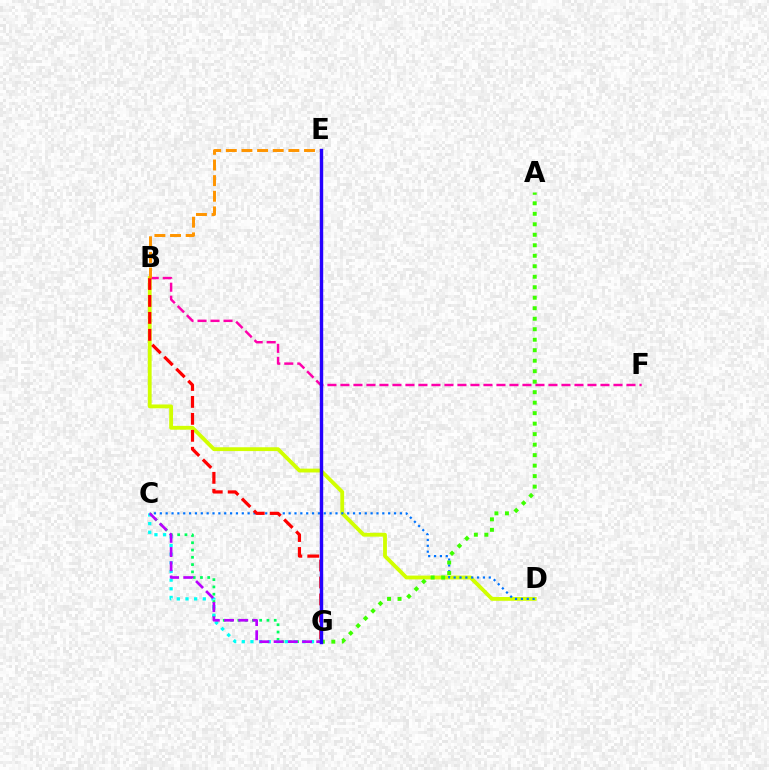{('C', 'G'): [{'color': '#00ff5c', 'line_style': 'dotted', 'thickness': 1.98}, {'color': '#00fff6', 'line_style': 'dotted', 'thickness': 2.35}, {'color': '#b900ff', 'line_style': 'dashed', 'thickness': 1.93}], ('B', 'D'): [{'color': '#d1ff00', 'line_style': 'solid', 'thickness': 2.76}], ('C', 'D'): [{'color': '#0074ff', 'line_style': 'dotted', 'thickness': 1.59}], ('B', 'F'): [{'color': '#ff00ac', 'line_style': 'dashed', 'thickness': 1.77}], ('B', 'G'): [{'color': '#ff0000', 'line_style': 'dashed', 'thickness': 2.3}], ('B', 'E'): [{'color': '#ff9400', 'line_style': 'dashed', 'thickness': 2.12}], ('A', 'G'): [{'color': '#3dff00', 'line_style': 'dotted', 'thickness': 2.85}], ('E', 'G'): [{'color': '#2500ff', 'line_style': 'solid', 'thickness': 2.45}]}